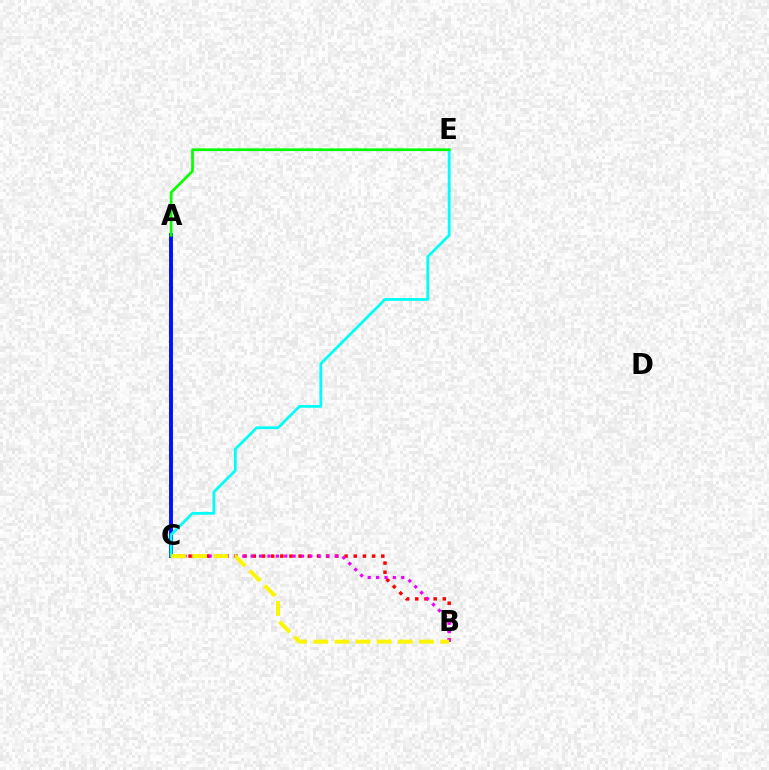{('B', 'C'): [{'color': '#ff0000', 'line_style': 'dotted', 'thickness': 2.49}, {'color': '#ee00ff', 'line_style': 'dotted', 'thickness': 2.28}, {'color': '#fcf500', 'line_style': 'dashed', 'thickness': 2.87}], ('A', 'C'): [{'color': '#0010ff', 'line_style': 'solid', 'thickness': 2.8}], ('C', 'E'): [{'color': '#00fff6', 'line_style': 'solid', 'thickness': 2.0}], ('A', 'E'): [{'color': '#08ff00', 'line_style': 'solid', 'thickness': 1.96}]}